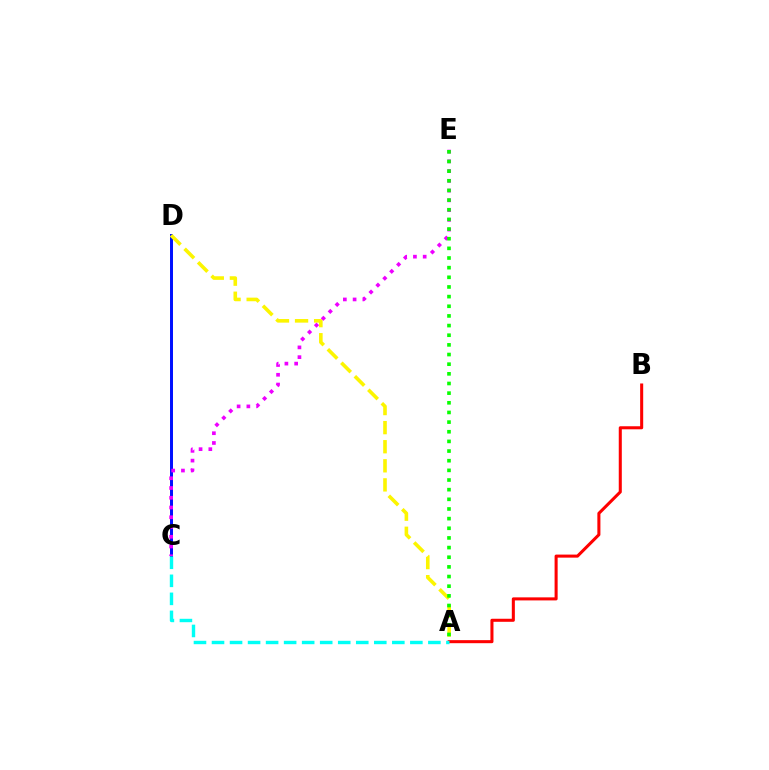{('C', 'D'): [{'color': '#0010ff', 'line_style': 'solid', 'thickness': 2.15}], ('A', 'D'): [{'color': '#fcf500', 'line_style': 'dashed', 'thickness': 2.59}], ('C', 'E'): [{'color': '#ee00ff', 'line_style': 'dotted', 'thickness': 2.65}], ('A', 'E'): [{'color': '#08ff00', 'line_style': 'dotted', 'thickness': 2.62}], ('A', 'B'): [{'color': '#ff0000', 'line_style': 'solid', 'thickness': 2.19}], ('A', 'C'): [{'color': '#00fff6', 'line_style': 'dashed', 'thickness': 2.45}]}